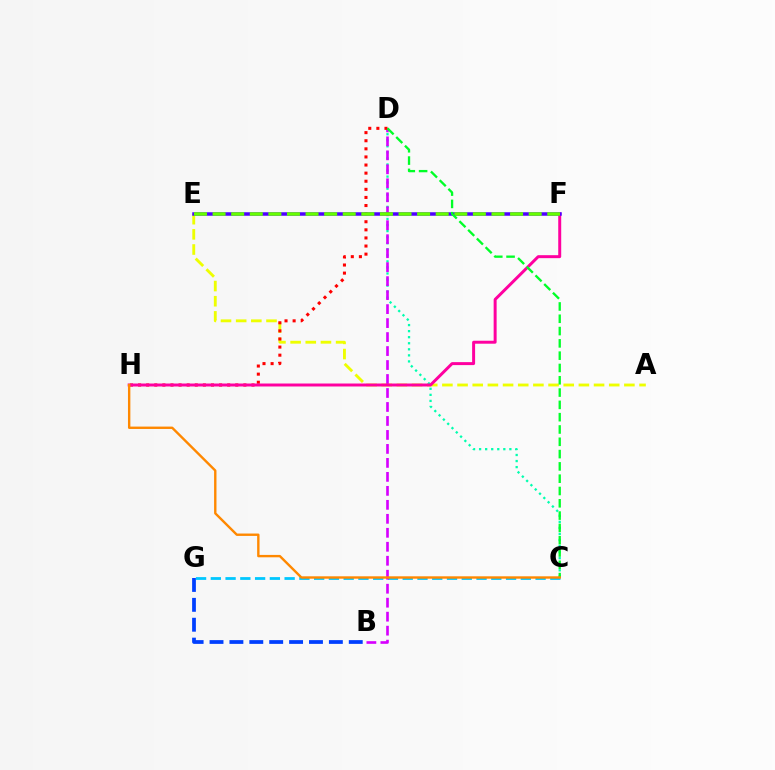{('A', 'E'): [{'color': '#eeff00', 'line_style': 'dashed', 'thickness': 2.06}], ('B', 'G'): [{'color': '#003fff', 'line_style': 'dashed', 'thickness': 2.7}], ('C', 'D'): [{'color': '#00ffaf', 'line_style': 'dotted', 'thickness': 1.65}, {'color': '#00ff27', 'line_style': 'dashed', 'thickness': 1.67}], ('C', 'G'): [{'color': '#00c7ff', 'line_style': 'dashed', 'thickness': 2.01}], ('B', 'D'): [{'color': '#d600ff', 'line_style': 'dashed', 'thickness': 1.9}], ('D', 'H'): [{'color': '#ff0000', 'line_style': 'dotted', 'thickness': 2.2}], ('F', 'H'): [{'color': '#ff00a0', 'line_style': 'solid', 'thickness': 2.14}], ('E', 'F'): [{'color': '#4f00ff', 'line_style': 'solid', 'thickness': 2.52}, {'color': '#66ff00', 'line_style': 'dashed', 'thickness': 2.53}], ('C', 'H'): [{'color': '#ff8800', 'line_style': 'solid', 'thickness': 1.72}]}